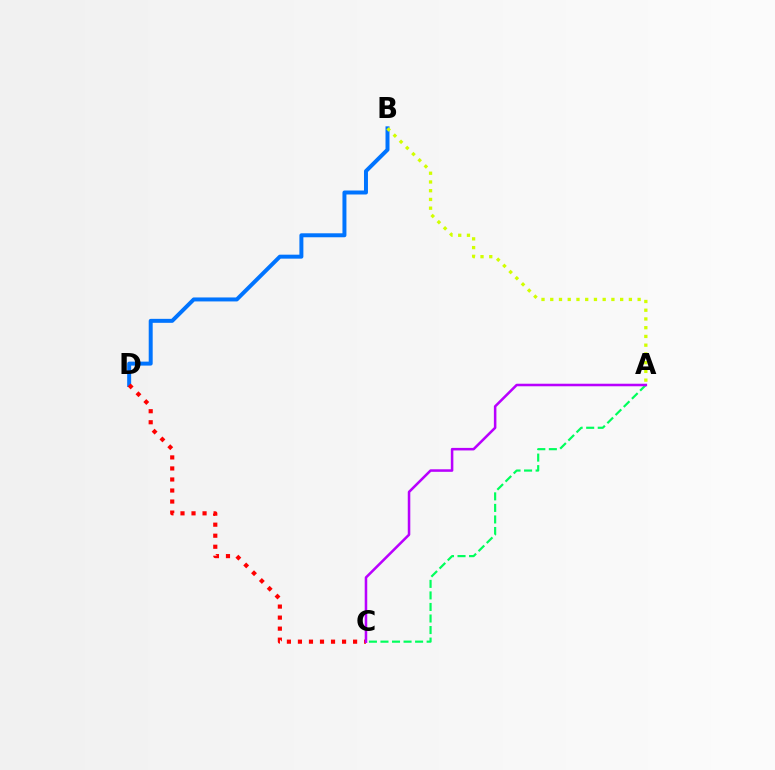{('B', 'D'): [{'color': '#0074ff', 'line_style': 'solid', 'thickness': 2.86}], ('A', 'C'): [{'color': '#00ff5c', 'line_style': 'dashed', 'thickness': 1.57}, {'color': '#b900ff', 'line_style': 'solid', 'thickness': 1.83}], ('C', 'D'): [{'color': '#ff0000', 'line_style': 'dotted', 'thickness': 3.0}], ('A', 'B'): [{'color': '#d1ff00', 'line_style': 'dotted', 'thickness': 2.37}]}